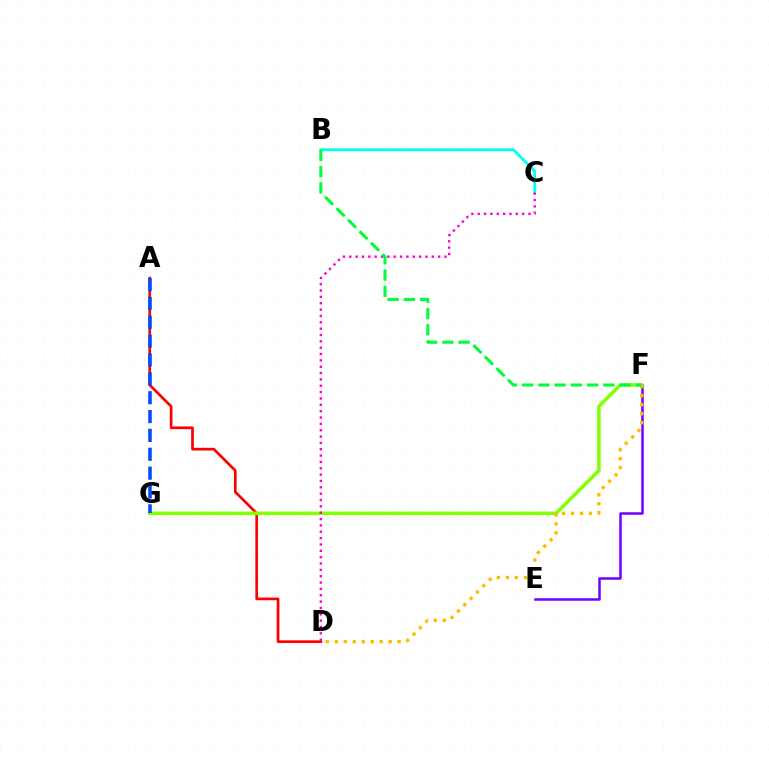{('A', 'D'): [{'color': '#ff0000', 'line_style': 'solid', 'thickness': 1.94}], ('E', 'F'): [{'color': '#7200ff', 'line_style': 'solid', 'thickness': 1.8}], ('F', 'G'): [{'color': '#84ff00', 'line_style': 'solid', 'thickness': 2.54}], ('D', 'F'): [{'color': '#ffbd00', 'line_style': 'dotted', 'thickness': 2.44}], ('B', 'C'): [{'color': '#00fff6', 'line_style': 'solid', 'thickness': 2.02}], ('A', 'G'): [{'color': '#004bff', 'line_style': 'dashed', 'thickness': 2.56}], ('C', 'D'): [{'color': '#ff00cf', 'line_style': 'dotted', 'thickness': 1.72}], ('B', 'F'): [{'color': '#00ff39', 'line_style': 'dashed', 'thickness': 2.21}]}